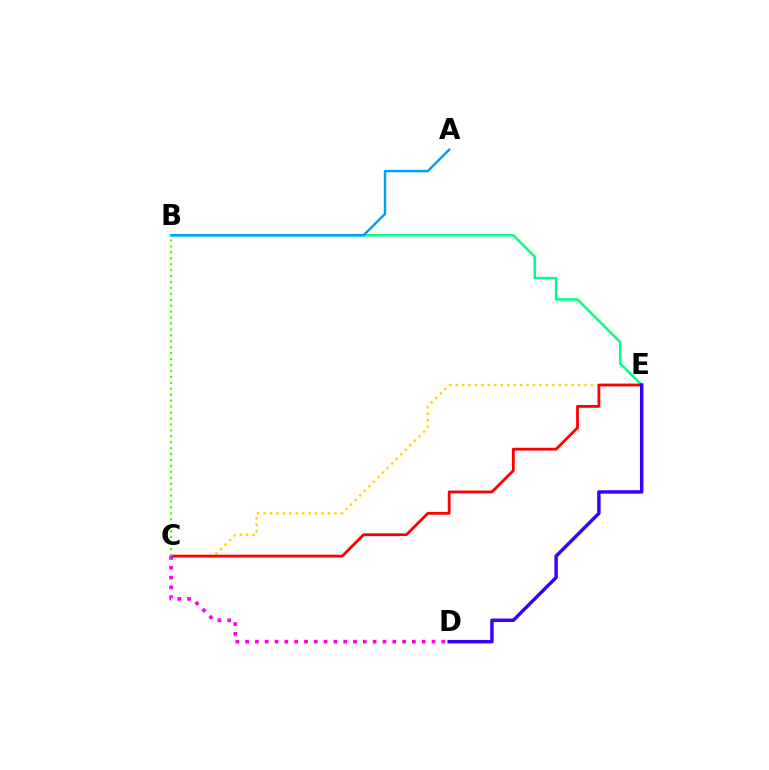{('B', 'E'): [{'color': '#00ff86', 'line_style': 'solid', 'thickness': 1.8}], ('C', 'E'): [{'color': '#ffd500', 'line_style': 'dotted', 'thickness': 1.75}, {'color': '#ff0000', 'line_style': 'solid', 'thickness': 2.02}], ('C', 'D'): [{'color': '#ff00ed', 'line_style': 'dotted', 'thickness': 2.67}], ('D', 'E'): [{'color': '#3700ff', 'line_style': 'solid', 'thickness': 2.48}], ('A', 'B'): [{'color': '#009eff', 'line_style': 'solid', 'thickness': 1.78}], ('B', 'C'): [{'color': '#4fff00', 'line_style': 'dotted', 'thickness': 1.61}]}